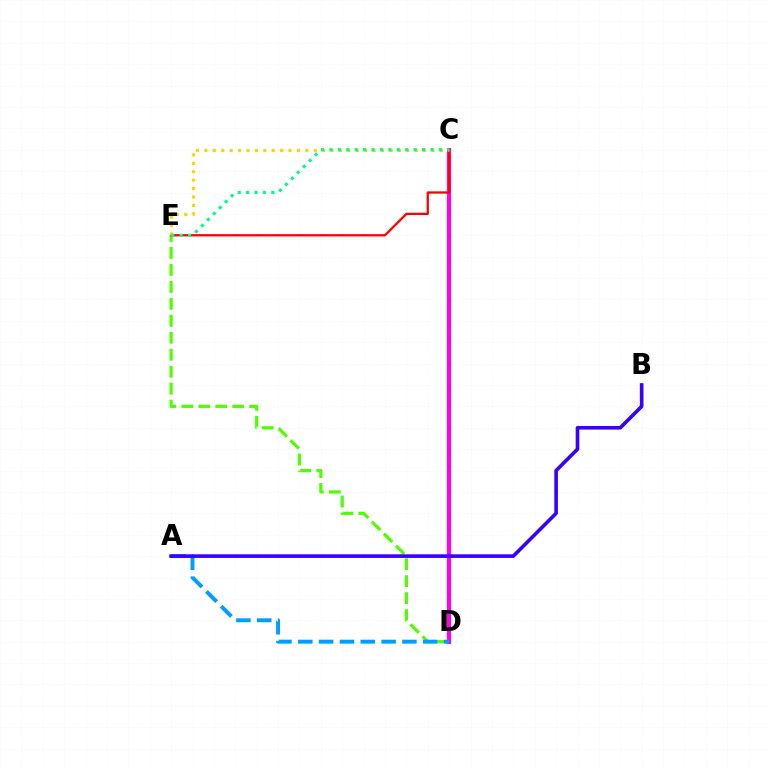{('D', 'E'): [{'color': '#4fff00', 'line_style': 'dashed', 'thickness': 2.3}], ('C', 'D'): [{'color': '#ff00ed', 'line_style': 'solid', 'thickness': 2.97}], ('A', 'D'): [{'color': '#009eff', 'line_style': 'dashed', 'thickness': 2.83}], ('C', 'E'): [{'color': '#ff0000', 'line_style': 'solid', 'thickness': 1.64}, {'color': '#ffd500', 'line_style': 'dotted', 'thickness': 2.29}, {'color': '#00ff86', 'line_style': 'dotted', 'thickness': 2.29}], ('A', 'B'): [{'color': '#3700ff', 'line_style': 'solid', 'thickness': 2.62}]}